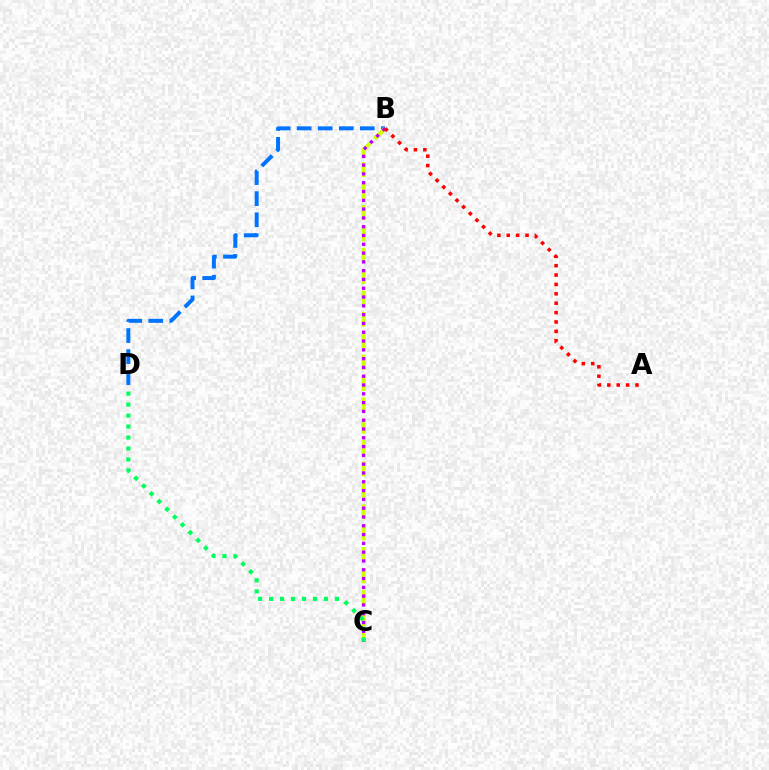{('B', 'D'): [{'color': '#0074ff', 'line_style': 'dashed', 'thickness': 2.86}], ('B', 'C'): [{'color': '#d1ff00', 'line_style': 'dashed', 'thickness': 2.9}, {'color': '#b900ff', 'line_style': 'dotted', 'thickness': 2.39}], ('C', 'D'): [{'color': '#00ff5c', 'line_style': 'dotted', 'thickness': 2.98}], ('A', 'B'): [{'color': '#ff0000', 'line_style': 'dotted', 'thickness': 2.55}]}